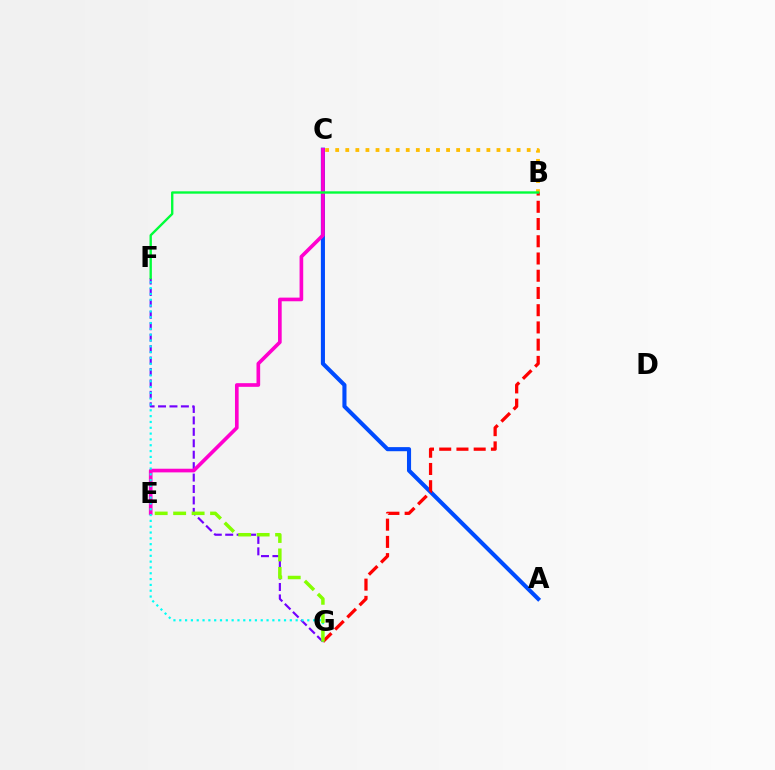{('A', 'C'): [{'color': '#004bff', 'line_style': 'solid', 'thickness': 2.95}], ('B', 'C'): [{'color': '#ffbd00', 'line_style': 'dotted', 'thickness': 2.74}], ('F', 'G'): [{'color': '#7200ff', 'line_style': 'dashed', 'thickness': 1.55}, {'color': '#00fff6', 'line_style': 'dotted', 'thickness': 1.58}], ('C', 'E'): [{'color': '#ff00cf', 'line_style': 'solid', 'thickness': 2.63}], ('B', 'G'): [{'color': '#ff0000', 'line_style': 'dashed', 'thickness': 2.34}], ('B', 'F'): [{'color': '#00ff39', 'line_style': 'solid', 'thickness': 1.7}], ('E', 'G'): [{'color': '#84ff00', 'line_style': 'dashed', 'thickness': 2.51}]}